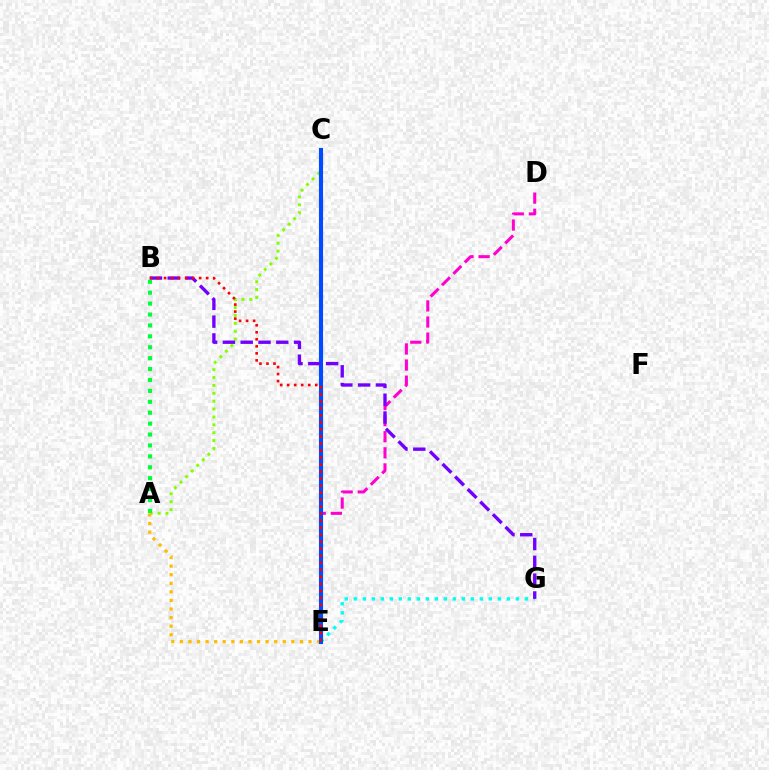{('A', 'C'): [{'color': '#84ff00', 'line_style': 'dotted', 'thickness': 2.14}], ('A', 'E'): [{'color': '#ffbd00', 'line_style': 'dotted', 'thickness': 2.33}], ('E', 'G'): [{'color': '#00fff6', 'line_style': 'dotted', 'thickness': 2.45}], ('D', 'E'): [{'color': '#ff00cf', 'line_style': 'dashed', 'thickness': 2.19}], ('C', 'E'): [{'color': '#004bff', 'line_style': 'solid', 'thickness': 2.96}], ('B', 'G'): [{'color': '#7200ff', 'line_style': 'dashed', 'thickness': 2.42}], ('A', 'B'): [{'color': '#00ff39', 'line_style': 'dotted', 'thickness': 2.96}], ('B', 'E'): [{'color': '#ff0000', 'line_style': 'dotted', 'thickness': 1.91}]}